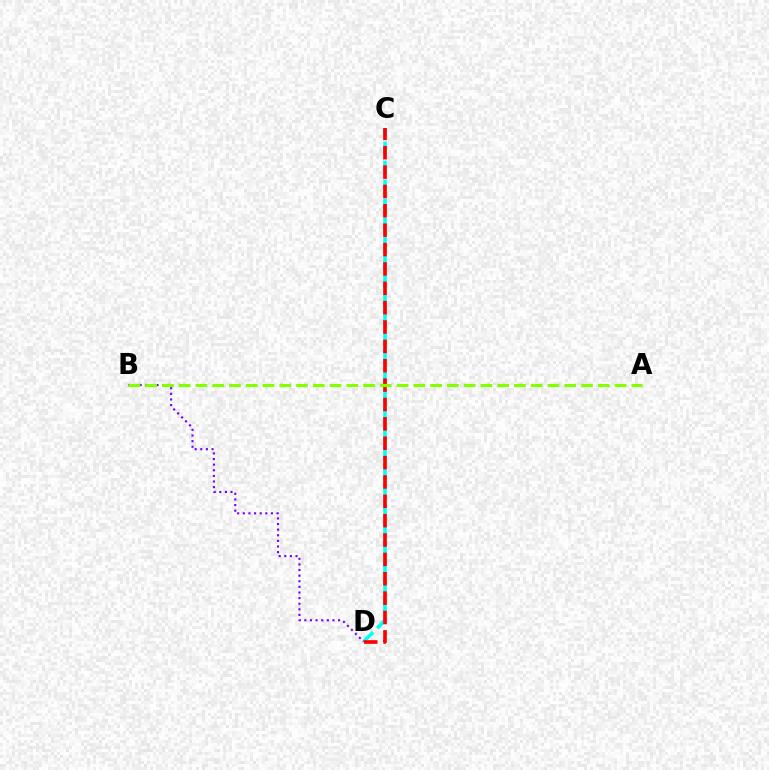{('C', 'D'): [{'color': '#00fff6', 'line_style': 'dashed', 'thickness': 2.59}, {'color': '#ff0000', 'line_style': 'dashed', 'thickness': 2.63}], ('B', 'D'): [{'color': '#7200ff', 'line_style': 'dotted', 'thickness': 1.53}], ('A', 'B'): [{'color': '#84ff00', 'line_style': 'dashed', 'thickness': 2.28}]}